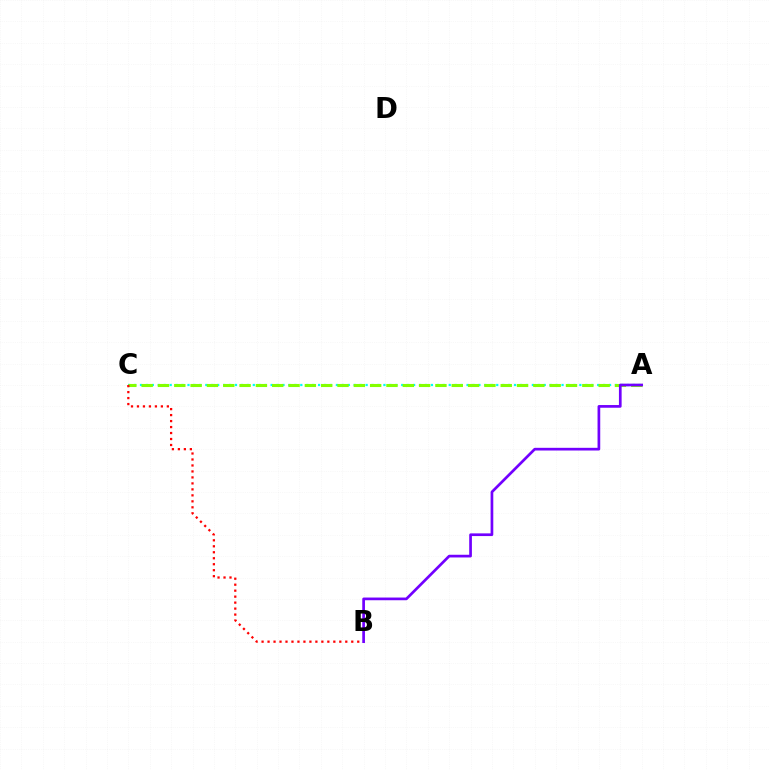{('A', 'C'): [{'color': '#00fff6', 'line_style': 'dotted', 'thickness': 1.61}, {'color': '#84ff00', 'line_style': 'dashed', 'thickness': 2.22}], ('B', 'C'): [{'color': '#ff0000', 'line_style': 'dotted', 'thickness': 1.62}], ('A', 'B'): [{'color': '#7200ff', 'line_style': 'solid', 'thickness': 1.94}]}